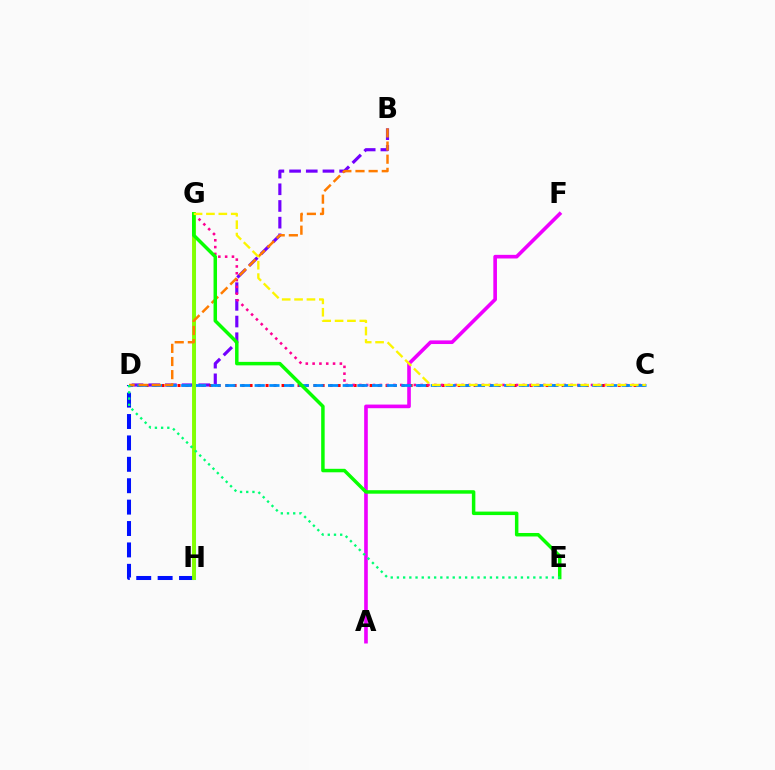{('A', 'F'): [{'color': '#ee00ff', 'line_style': 'solid', 'thickness': 2.62}], ('D', 'H'): [{'color': '#0010ff', 'line_style': 'dashed', 'thickness': 2.91}], ('B', 'D'): [{'color': '#7200ff', 'line_style': 'dashed', 'thickness': 2.27}, {'color': '#ff7c00', 'line_style': 'dashed', 'thickness': 1.78}], ('C', 'D'): [{'color': '#ff0000', 'line_style': 'dotted', 'thickness': 2.17}, {'color': '#008cff', 'line_style': 'dashed', 'thickness': 1.99}], ('G', 'H'): [{'color': '#00fff6', 'line_style': 'solid', 'thickness': 2.2}, {'color': '#84ff00', 'line_style': 'solid', 'thickness': 2.81}], ('C', 'G'): [{'color': '#ff0094', 'line_style': 'dotted', 'thickness': 1.85}, {'color': '#fcf500', 'line_style': 'dashed', 'thickness': 1.68}], ('E', 'G'): [{'color': '#08ff00', 'line_style': 'solid', 'thickness': 2.51}], ('D', 'E'): [{'color': '#00ff74', 'line_style': 'dotted', 'thickness': 1.68}]}